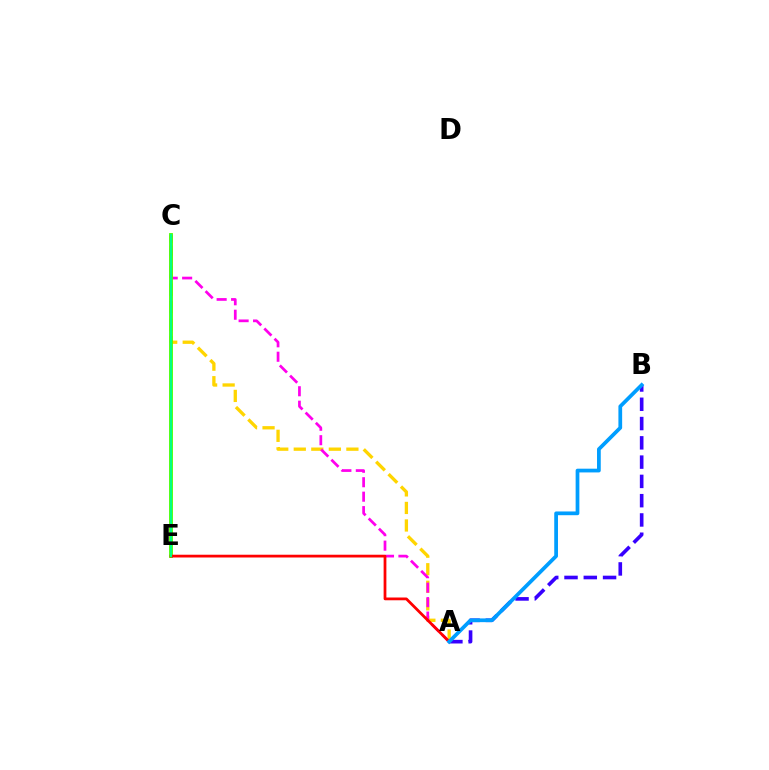{('A', 'C'): [{'color': '#ffd500', 'line_style': 'dashed', 'thickness': 2.38}, {'color': '#ff00ed', 'line_style': 'dashed', 'thickness': 1.96}], ('A', 'B'): [{'color': '#3700ff', 'line_style': 'dashed', 'thickness': 2.62}, {'color': '#009eff', 'line_style': 'solid', 'thickness': 2.69}], ('C', 'E'): [{'color': '#4fff00', 'line_style': 'solid', 'thickness': 2.76}, {'color': '#00ff86', 'line_style': 'solid', 'thickness': 1.55}], ('A', 'E'): [{'color': '#ff0000', 'line_style': 'solid', 'thickness': 1.99}]}